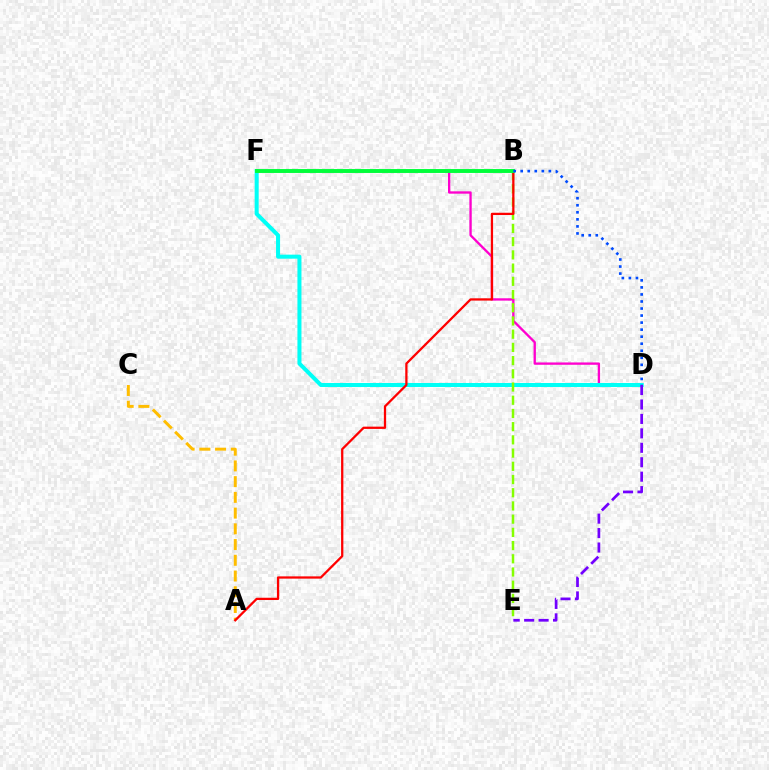{('D', 'F'): [{'color': '#ff00cf', 'line_style': 'solid', 'thickness': 1.68}, {'color': '#00fff6', 'line_style': 'solid', 'thickness': 2.9}], ('D', 'E'): [{'color': '#7200ff', 'line_style': 'dashed', 'thickness': 1.96}], ('B', 'E'): [{'color': '#84ff00', 'line_style': 'dashed', 'thickness': 1.79}], ('A', 'C'): [{'color': '#ffbd00', 'line_style': 'dashed', 'thickness': 2.14}], ('A', 'B'): [{'color': '#ff0000', 'line_style': 'solid', 'thickness': 1.63}], ('B', 'F'): [{'color': '#00ff39', 'line_style': 'solid', 'thickness': 2.81}], ('B', 'D'): [{'color': '#004bff', 'line_style': 'dotted', 'thickness': 1.91}]}